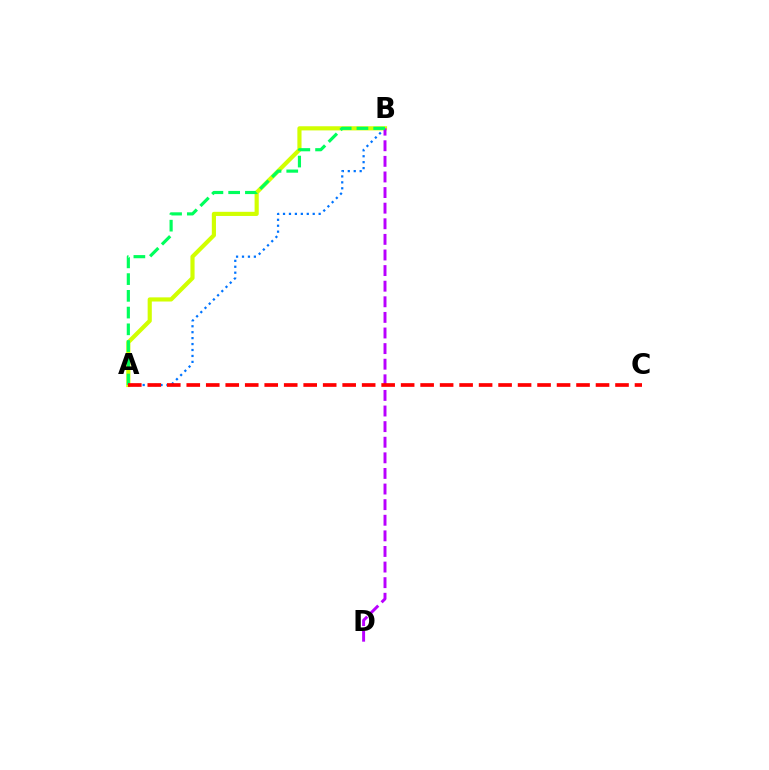{('A', 'B'): [{'color': '#0074ff', 'line_style': 'dotted', 'thickness': 1.61}, {'color': '#d1ff00', 'line_style': 'solid', 'thickness': 2.99}, {'color': '#00ff5c', 'line_style': 'dashed', 'thickness': 2.27}], ('B', 'D'): [{'color': '#b900ff', 'line_style': 'dashed', 'thickness': 2.12}], ('A', 'C'): [{'color': '#ff0000', 'line_style': 'dashed', 'thickness': 2.65}]}